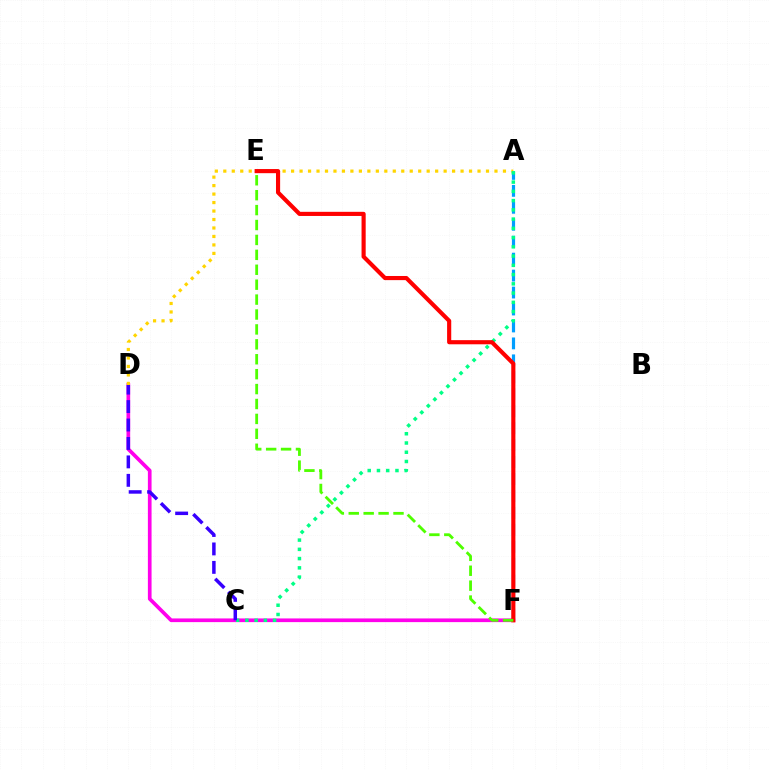{('D', 'F'): [{'color': '#ff00ed', 'line_style': 'solid', 'thickness': 2.65}], ('A', 'F'): [{'color': '#009eff', 'line_style': 'dashed', 'thickness': 2.3}], ('A', 'D'): [{'color': '#ffd500', 'line_style': 'dotted', 'thickness': 2.3}], ('A', 'C'): [{'color': '#00ff86', 'line_style': 'dotted', 'thickness': 2.51}], ('E', 'F'): [{'color': '#ff0000', 'line_style': 'solid', 'thickness': 2.98}, {'color': '#4fff00', 'line_style': 'dashed', 'thickness': 2.03}], ('C', 'D'): [{'color': '#3700ff', 'line_style': 'dashed', 'thickness': 2.51}]}